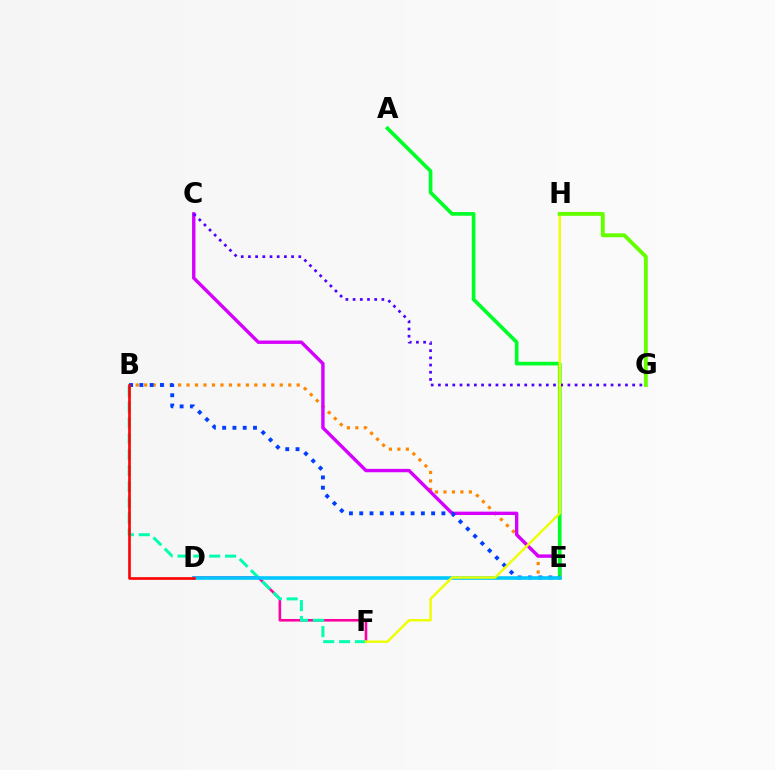{('B', 'E'): [{'color': '#ff8800', 'line_style': 'dotted', 'thickness': 2.3}, {'color': '#003fff', 'line_style': 'dotted', 'thickness': 2.79}], ('C', 'E'): [{'color': '#d600ff', 'line_style': 'solid', 'thickness': 2.44}], ('A', 'E'): [{'color': '#00ff27', 'line_style': 'solid', 'thickness': 2.65}], ('D', 'F'): [{'color': '#ff00a0', 'line_style': 'solid', 'thickness': 1.87}], ('B', 'F'): [{'color': '#00ffaf', 'line_style': 'dashed', 'thickness': 2.15}], ('C', 'G'): [{'color': '#4f00ff', 'line_style': 'dotted', 'thickness': 1.95}], ('D', 'E'): [{'color': '#00c7ff', 'line_style': 'solid', 'thickness': 2.58}], ('F', 'H'): [{'color': '#eeff00', 'line_style': 'solid', 'thickness': 1.73}], ('B', 'D'): [{'color': '#ff0000', 'line_style': 'solid', 'thickness': 1.89}], ('G', 'H'): [{'color': '#66ff00', 'line_style': 'solid', 'thickness': 2.8}]}